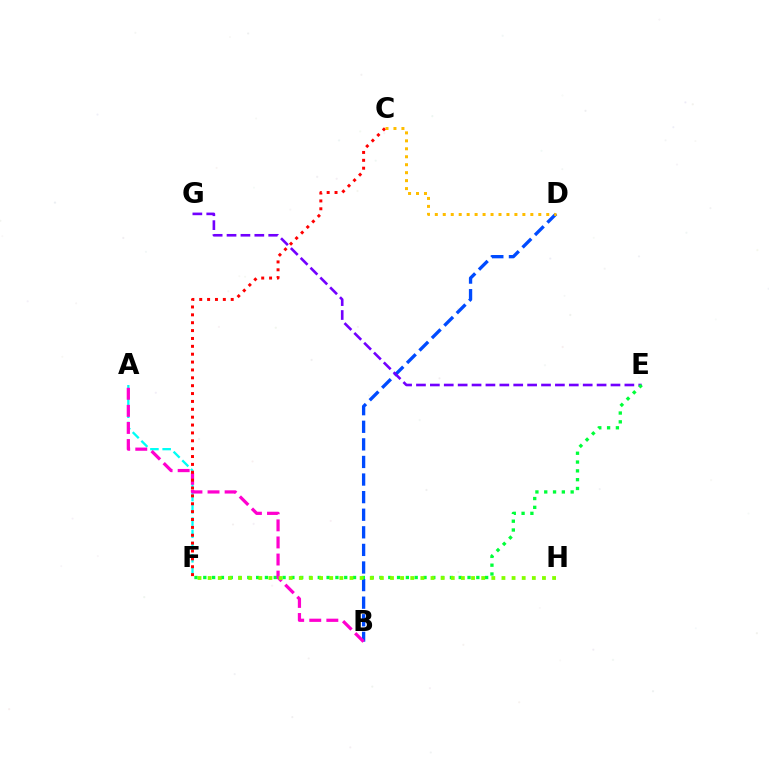{('B', 'D'): [{'color': '#004bff', 'line_style': 'dashed', 'thickness': 2.39}], ('E', 'G'): [{'color': '#7200ff', 'line_style': 'dashed', 'thickness': 1.89}], ('E', 'F'): [{'color': '#00ff39', 'line_style': 'dotted', 'thickness': 2.39}], ('A', 'F'): [{'color': '#00fff6', 'line_style': 'dashed', 'thickness': 1.66}], ('A', 'B'): [{'color': '#ff00cf', 'line_style': 'dashed', 'thickness': 2.32}], ('C', 'F'): [{'color': '#ff0000', 'line_style': 'dotted', 'thickness': 2.14}], ('C', 'D'): [{'color': '#ffbd00', 'line_style': 'dotted', 'thickness': 2.16}], ('F', 'H'): [{'color': '#84ff00', 'line_style': 'dotted', 'thickness': 2.75}]}